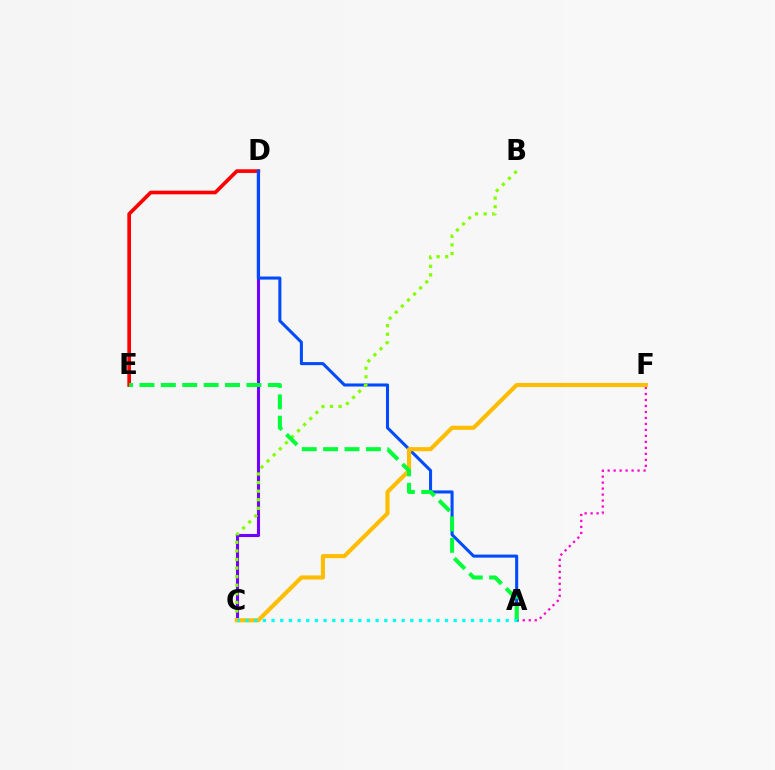{('C', 'D'): [{'color': '#7200ff', 'line_style': 'solid', 'thickness': 2.23}], ('D', 'E'): [{'color': '#ff0000', 'line_style': 'solid', 'thickness': 2.64}], ('A', 'F'): [{'color': '#ff00cf', 'line_style': 'dotted', 'thickness': 1.63}], ('A', 'D'): [{'color': '#004bff', 'line_style': 'solid', 'thickness': 2.2}], ('B', 'C'): [{'color': '#84ff00', 'line_style': 'dotted', 'thickness': 2.33}], ('C', 'F'): [{'color': '#ffbd00', 'line_style': 'solid', 'thickness': 2.97}], ('A', 'E'): [{'color': '#00ff39', 'line_style': 'dashed', 'thickness': 2.91}], ('A', 'C'): [{'color': '#00fff6', 'line_style': 'dotted', 'thickness': 2.36}]}